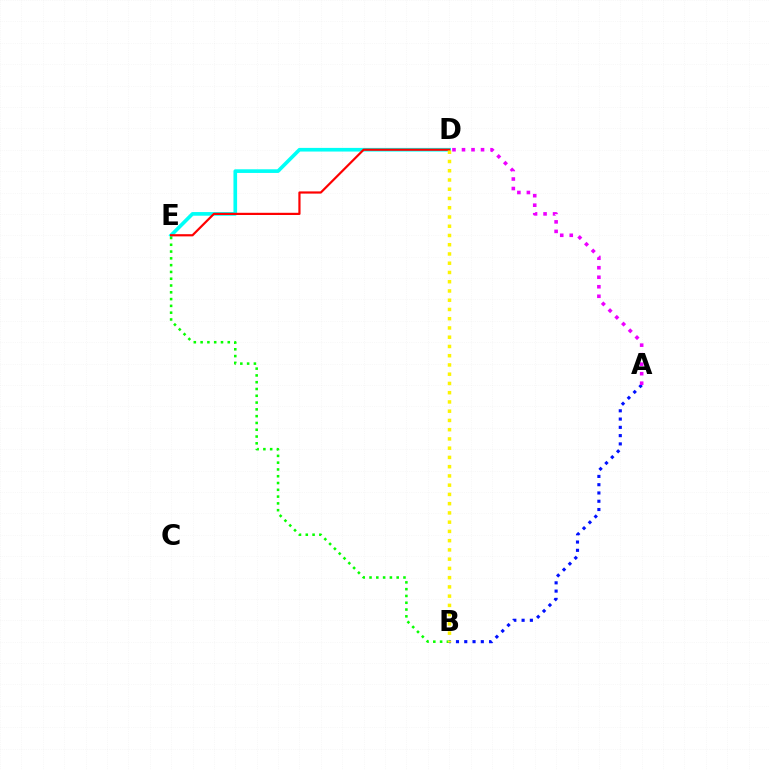{('A', 'B'): [{'color': '#0010ff', 'line_style': 'dotted', 'thickness': 2.25}], ('D', 'E'): [{'color': '#00fff6', 'line_style': 'solid', 'thickness': 2.63}, {'color': '#ff0000', 'line_style': 'solid', 'thickness': 1.58}], ('B', 'E'): [{'color': '#08ff00', 'line_style': 'dotted', 'thickness': 1.84}], ('B', 'D'): [{'color': '#fcf500', 'line_style': 'dotted', 'thickness': 2.51}], ('A', 'D'): [{'color': '#ee00ff', 'line_style': 'dotted', 'thickness': 2.58}]}